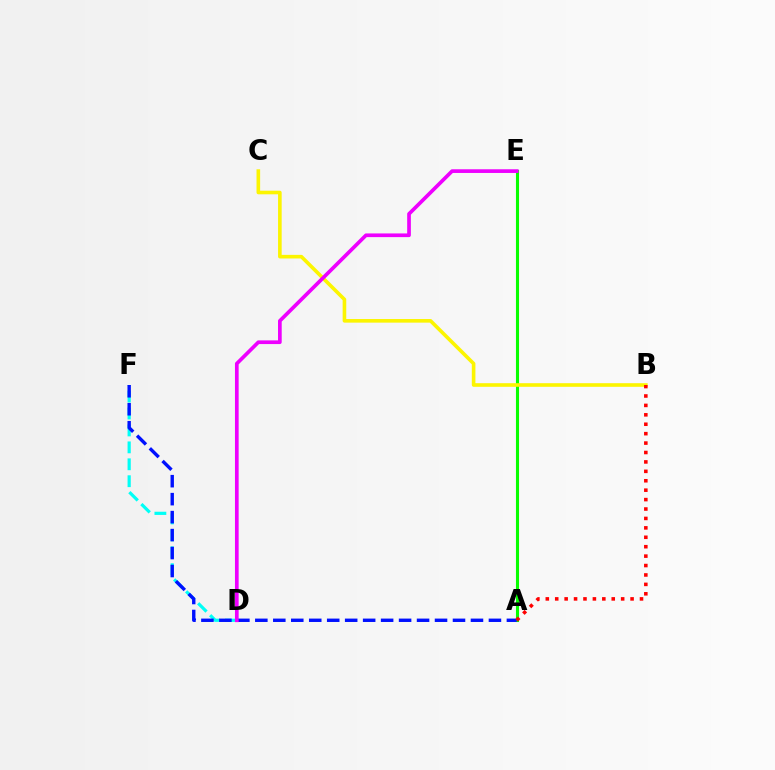{('D', 'F'): [{'color': '#00fff6', 'line_style': 'dashed', 'thickness': 2.3}], ('A', 'E'): [{'color': '#08ff00', 'line_style': 'solid', 'thickness': 2.22}], ('A', 'F'): [{'color': '#0010ff', 'line_style': 'dashed', 'thickness': 2.44}], ('B', 'C'): [{'color': '#fcf500', 'line_style': 'solid', 'thickness': 2.6}], ('D', 'E'): [{'color': '#ee00ff', 'line_style': 'solid', 'thickness': 2.66}], ('A', 'B'): [{'color': '#ff0000', 'line_style': 'dotted', 'thickness': 2.56}]}